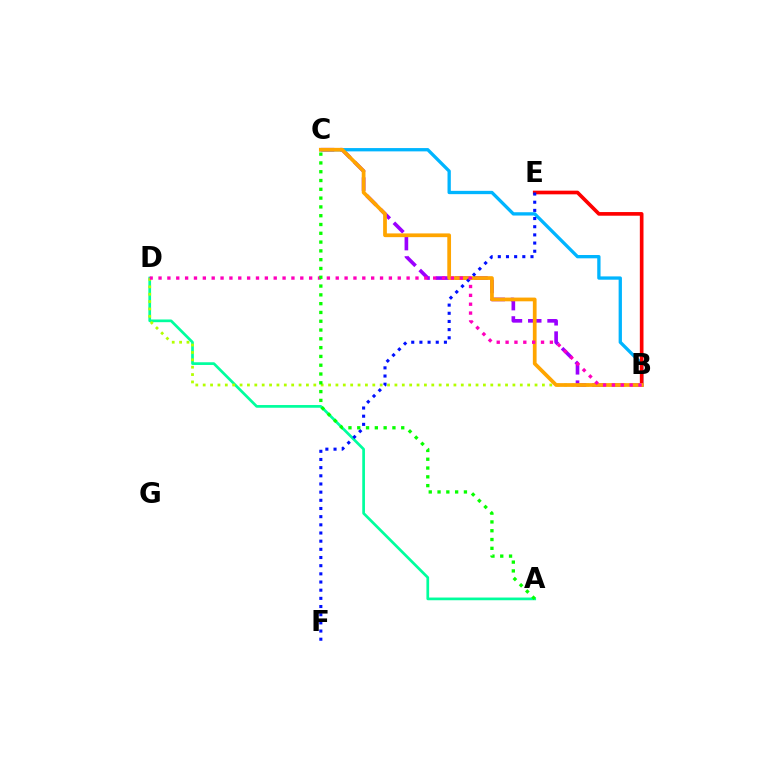{('B', 'C'): [{'color': '#9b00ff', 'line_style': 'dashed', 'thickness': 2.62}, {'color': '#00b5ff', 'line_style': 'solid', 'thickness': 2.38}, {'color': '#ffa500', 'line_style': 'solid', 'thickness': 2.69}], ('A', 'D'): [{'color': '#00ff9d', 'line_style': 'solid', 'thickness': 1.95}], ('B', 'E'): [{'color': '#ff0000', 'line_style': 'solid', 'thickness': 2.64}], ('B', 'D'): [{'color': '#b3ff00', 'line_style': 'dotted', 'thickness': 2.0}, {'color': '#ff00bd', 'line_style': 'dotted', 'thickness': 2.41}], ('E', 'F'): [{'color': '#0010ff', 'line_style': 'dotted', 'thickness': 2.22}], ('A', 'C'): [{'color': '#08ff00', 'line_style': 'dotted', 'thickness': 2.39}]}